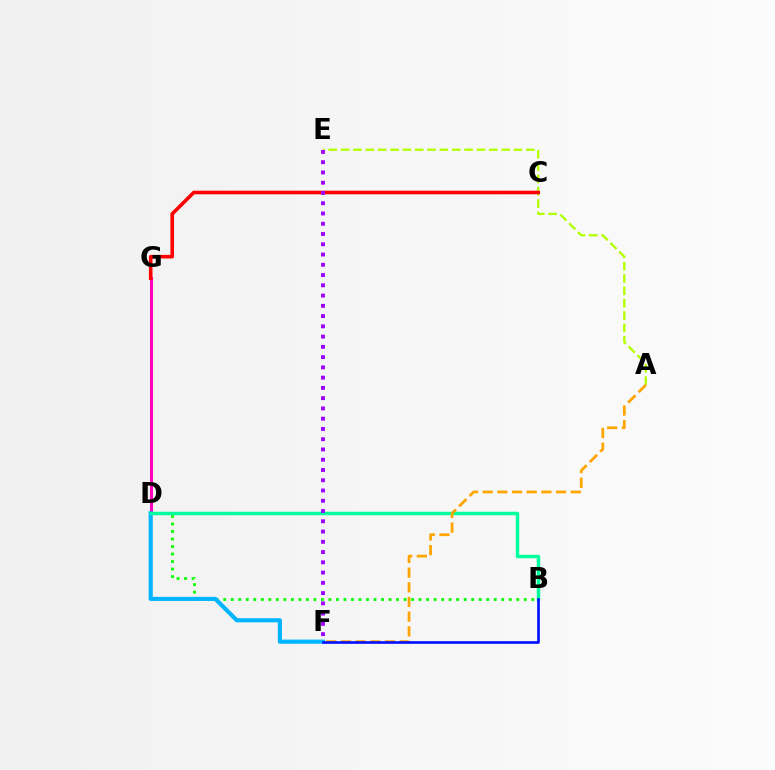{('D', 'G'): [{'color': '#ff00bd', 'line_style': 'solid', 'thickness': 2.19}], ('B', 'D'): [{'color': '#08ff00', 'line_style': 'dotted', 'thickness': 2.04}, {'color': '#00ff9d', 'line_style': 'solid', 'thickness': 2.48}], ('D', 'F'): [{'color': '#00b5ff', 'line_style': 'solid', 'thickness': 2.98}], ('A', 'E'): [{'color': '#b3ff00', 'line_style': 'dashed', 'thickness': 1.68}], ('A', 'F'): [{'color': '#ffa500', 'line_style': 'dashed', 'thickness': 1.99}], ('C', 'G'): [{'color': '#ff0000', 'line_style': 'solid', 'thickness': 2.59}], ('B', 'F'): [{'color': '#0010ff', 'line_style': 'solid', 'thickness': 1.91}], ('E', 'F'): [{'color': '#9b00ff', 'line_style': 'dotted', 'thickness': 2.79}]}